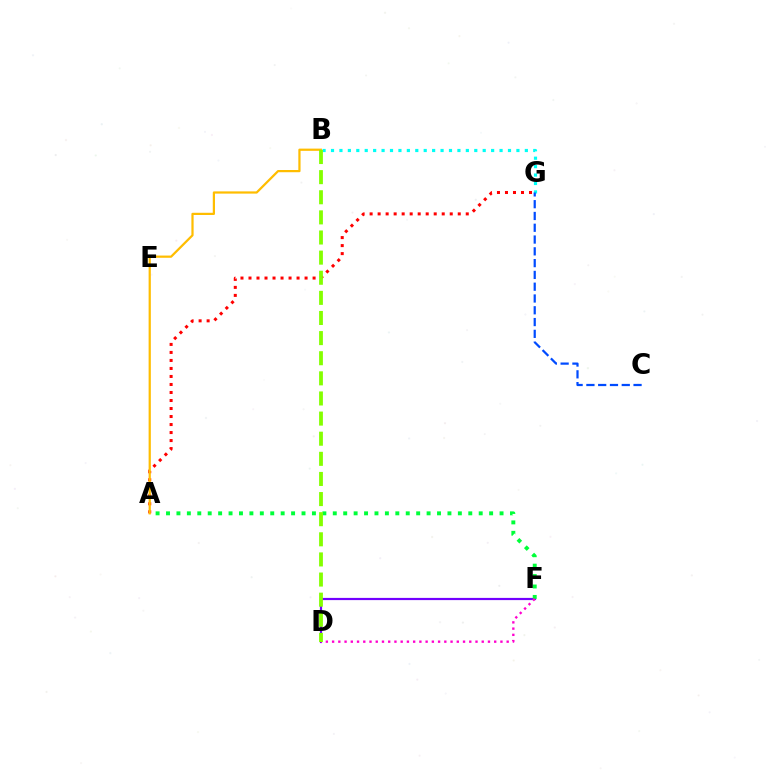{('A', 'G'): [{'color': '#ff0000', 'line_style': 'dotted', 'thickness': 2.18}], ('A', 'B'): [{'color': '#ffbd00', 'line_style': 'solid', 'thickness': 1.6}], ('D', 'F'): [{'color': '#7200ff', 'line_style': 'solid', 'thickness': 1.58}, {'color': '#ff00cf', 'line_style': 'dotted', 'thickness': 1.69}], ('B', 'G'): [{'color': '#00fff6', 'line_style': 'dotted', 'thickness': 2.29}], ('A', 'F'): [{'color': '#00ff39', 'line_style': 'dotted', 'thickness': 2.83}], ('C', 'G'): [{'color': '#004bff', 'line_style': 'dashed', 'thickness': 1.6}], ('B', 'D'): [{'color': '#84ff00', 'line_style': 'dashed', 'thickness': 2.73}]}